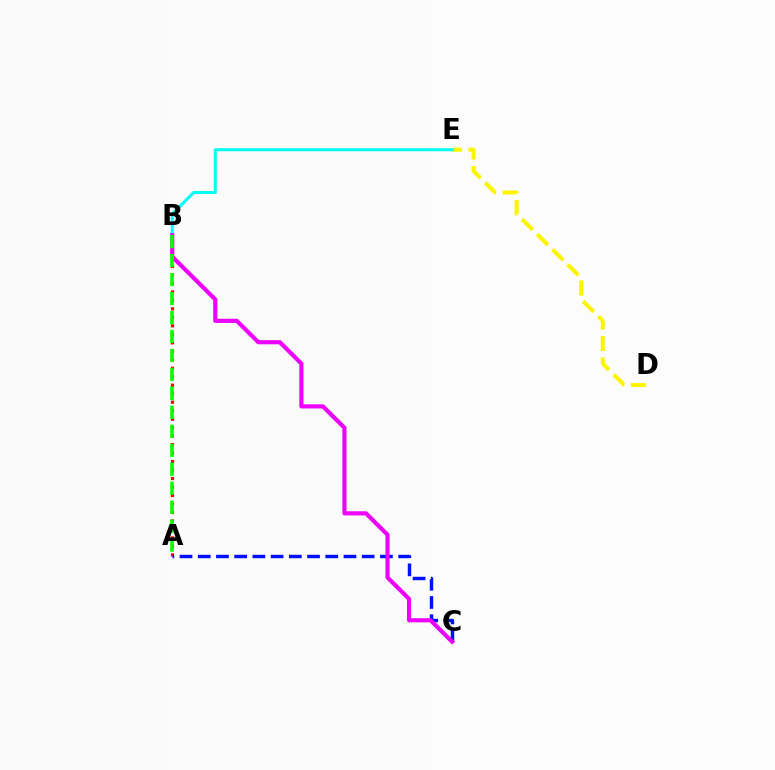{('D', 'E'): [{'color': '#fcf500', 'line_style': 'dashed', 'thickness': 2.92}], ('B', 'E'): [{'color': '#00fff6', 'line_style': 'solid', 'thickness': 2.2}], ('A', 'B'): [{'color': '#ff0000', 'line_style': 'dotted', 'thickness': 2.3}, {'color': '#08ff00', 'line_style': 'dashed', 'thickness': 2.58}], ('A', 'C'): [{'color': '#0010ff', 'line_style': 'dashed', 'thickness': 2.47}], ('B', 'C'): [{'color': '#ee00ff', 'line_style': 'solid', 'thickness': 2.99}]}